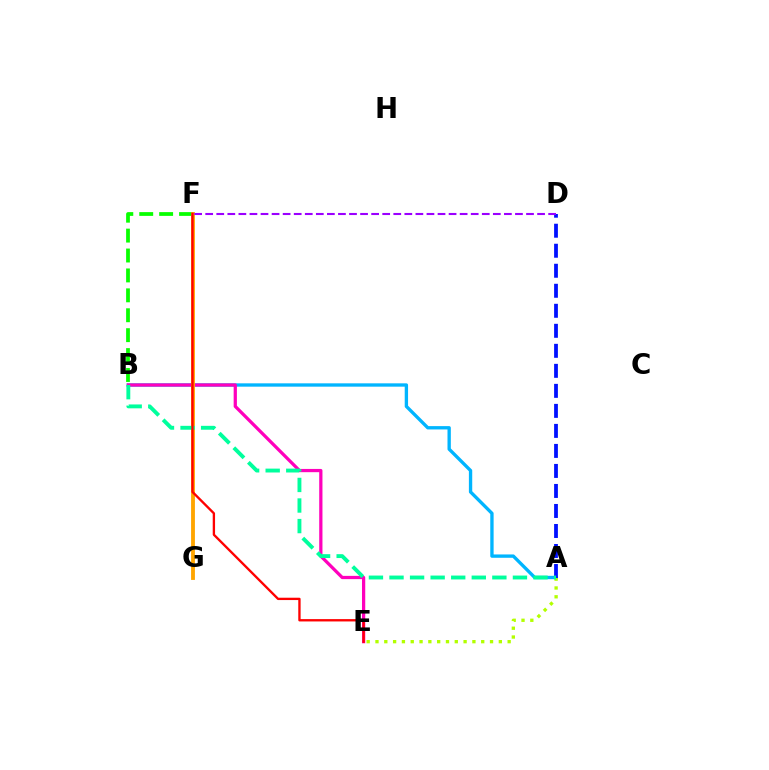{('A', 'B'): [{'color': '#00b5ff', 'line_style': 'solid', 'thickness': 2.4}, {'color': '#00ff9d', 'line_style': 'dashed', 'thickness': 2.79}], ('B', 'F'): [{'color': '#08ff00', 'line_style': 'dashed', 'thickness': 2.71}], ('B', 'E'): [{'color': '#ff00bd', 'line_style': 'solid', 'thickness': 2.34}], ('A', 'E'): [{'color': '#b3ff00', 'line_style': 'dotted', 'thickness': 2.39}], ('F', 'G'): [{'color': '#ffa500', 'line_style': 'solid', 'thickness': 2.77}], ('A', 'D'): [{'color': '#0010ff', 'line_style': 'dashed', 'thickness': 2.72}], ('E', 'F'): [{'color': '#ff0000', 'line_style': 'solid', 'thickness': 1.69}], ('D', 'F'): [{'color': '#9b00ff', 'line_style': 'dashed', 'thickness': 1.5}]}